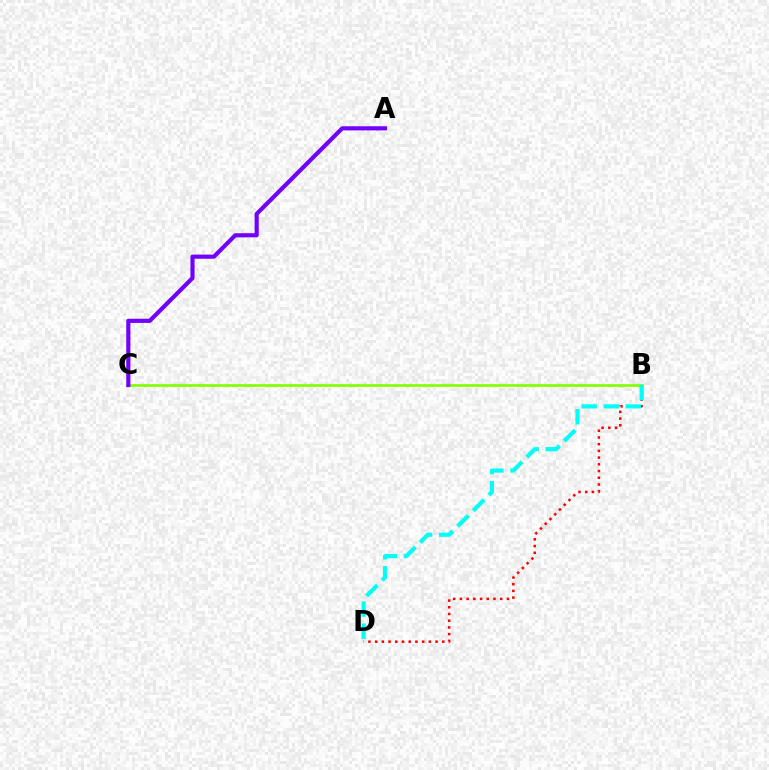{('B', 'D'): [{'color': '#ff0000', 'line_style': 'dotted', 'thickness': 1.82}, {'color': '#00fff6', 'line_style': 'dashed', 'thickness': 3.0}], ('B', 'C'): [{'color': '#84ff00', 'line_style': 'solid', 'thickness': 1.93}], ('A', 'C'): [{'color': '#7200ff', 'line_style': 'solid', 'thickness': 2.99}]}